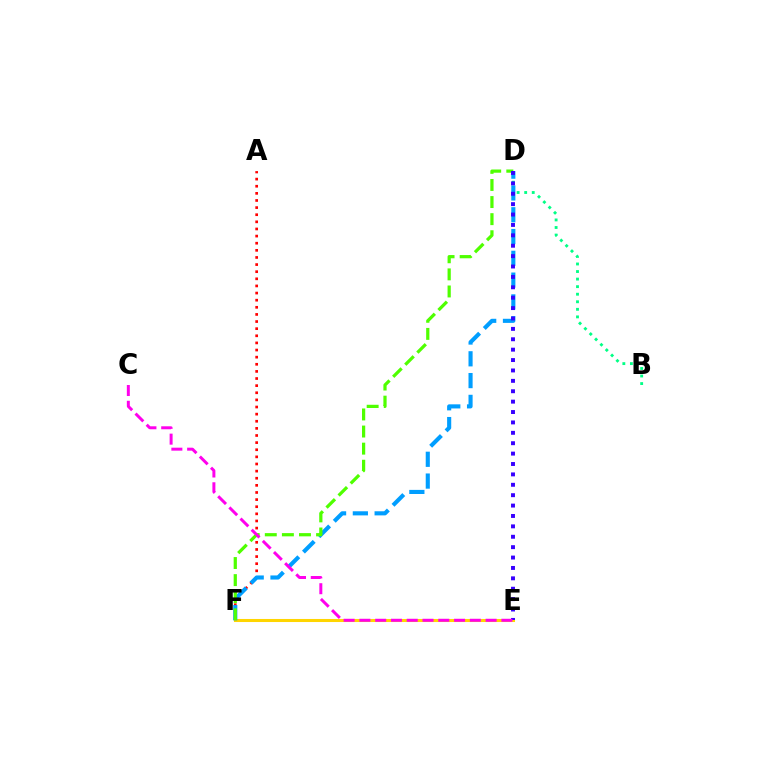{('B', 'D'): [{'color': '#00ff86', 'line_style': 'dotted', 'thickness': 2.05}], ('A', 'F'): [{'color': '#ff0000', 'line_style': 'dotted', 'thickness': 1.94}], ('E', 'F'): [{'color': '#ffd500', 'line_style': 'solid', 'thickness': 2.2}], ('D', 'F'): [{'color': '#009eff', 'line_style': 'dashed', 'thickness': 2.96}, {'color': '#4fff00', 'line_style': 'dashed', 'thickness': 2.32}], ('D', 'E'): [{'color': '#3700ff', 'line_style': 'dotted', 'thickness': 2.82}], ('C', 'E'): [{'color': '#ff00ed', 'line_style': 'dashed', 'thickness': 2.14}]}